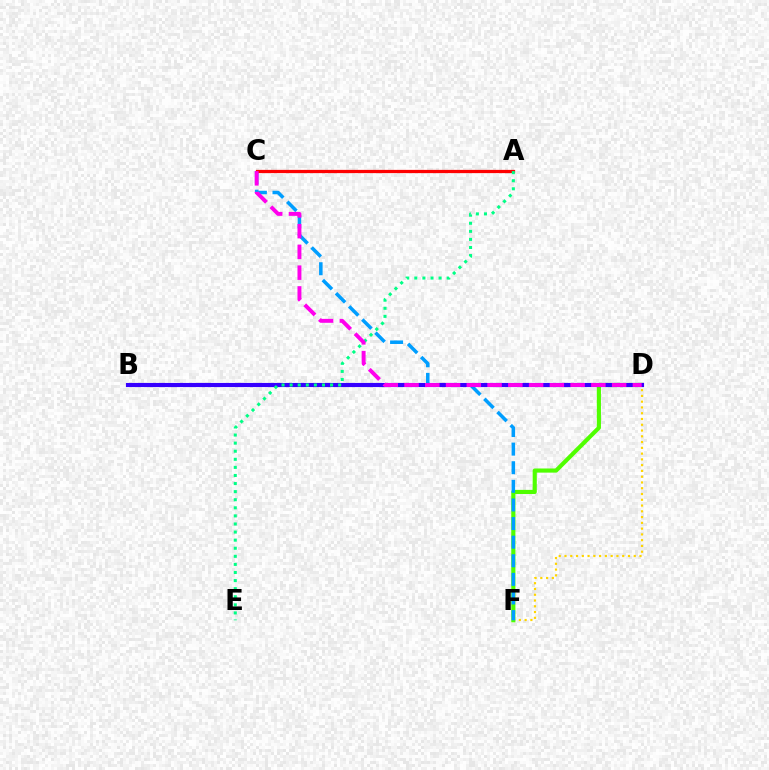{('D', 'F'): [{'color': '#ffd500', 'line_style': 'dotted', 'thickness': 1.57}, {'color': '#4fff00', 'line_style': 'solid', 'thickness': 2.98}], ('C', 'F'): [{'color': '#009eff', 'line_style': 'dashed', 'thickness': 2.53}], ('B', 'D'): [{'color': '#3700ff', 'line_style': 'solid', 'thickness': 2.98}], ('A', 'C'): [{'color': '#ff0000', 'line_style': 'solid', 'thickness': 2.34}], ('A', 'E'): [{'color': '#00ff86', 'line_style': 'dotted', 'thickness': 2.2}], ('C', 'D'): [{'color': '#ff00ed', 'line_style': 'dashed', 'thickness': 2.82}]}